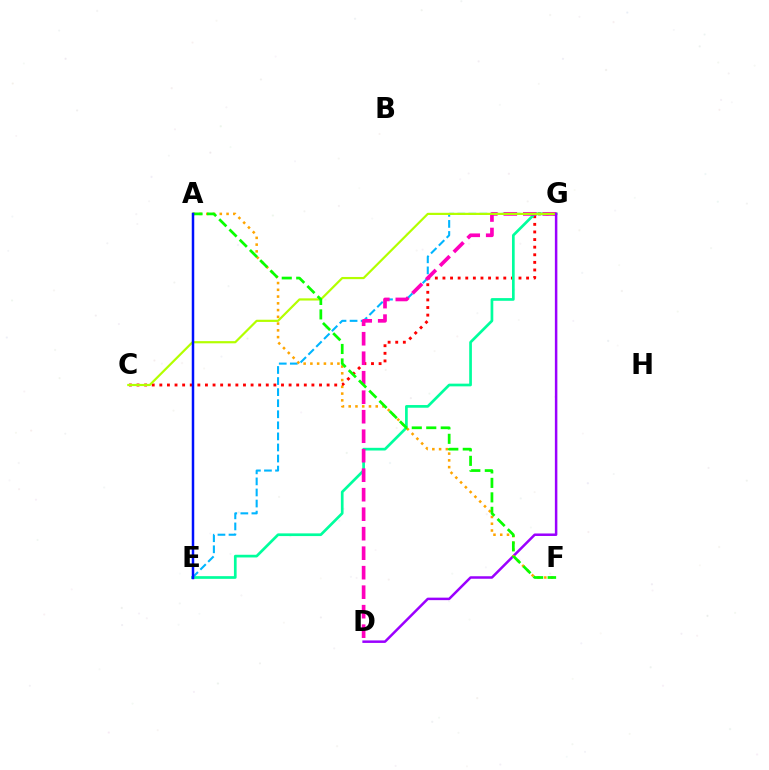{('C', 'G'): [{'color': '#ff0000', 'line_style': 'dotted', 'thickness': 2.07}, {'color': '#b3ff00', 'line_style': 'solid', 'thickness': 1.58}], ('E', 'G'): [{'color': '#00ff9d', 'line_style': 'solid', 'thickness': 1.94}, {'color': '#00b5ff', 'line_style': 'dashed', 'thickness': 1.5}], ('D', 'G'): [{'color': '#ff00bd', 'line_style': 'dashed', 'thickness': 2.65}, {'color': '#9b00ff', 'line_style': 'solid', 'thickness': 1.8}], ('A', 'F'): [{'color': '#ffa500', 'line_style': 'dotted', 'thickness': 1.84}, {'color': '#08ff00', 'line_style': 'dashed', 'thickness': 1.97}], ('A', 'E'): [{'color': '#0010ff', 'line_style': 'solid', 'thickness': 1.79}]}